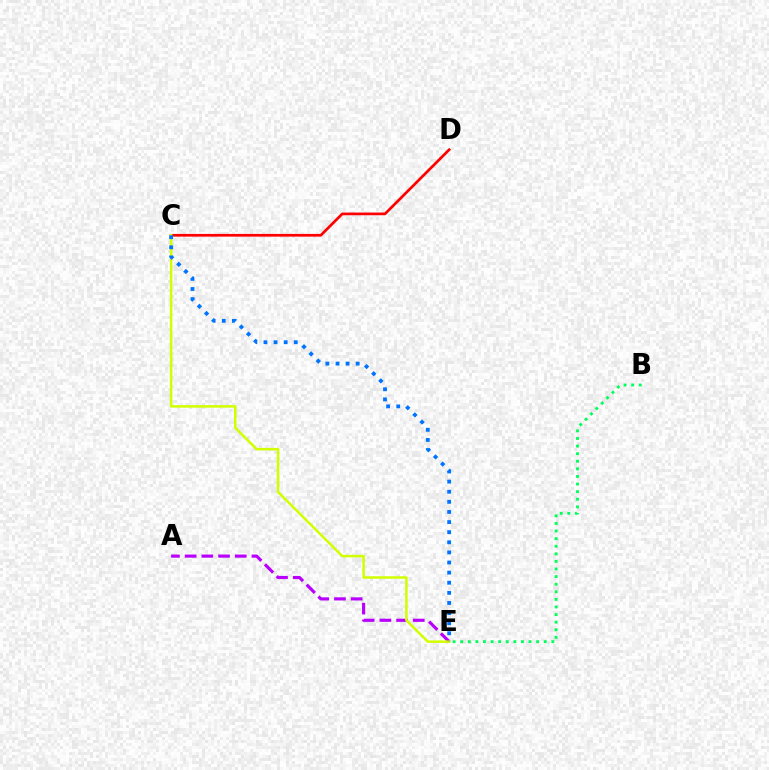{('C', 'D'): [{'color': '#ff0000', 'line_style': 'solid', 'thickness': 1.95}], ('B', 'E'): [{'color': '#00ff5c', 'line_style': 'dotted', 'thickness': 2.06}], ('A', 'E'): [{'color': '#b900ff', 'line_style': 'dashed', 'thickness': 2.27}], ('C', 'E'): [{'color': '#d1ff00', 'line_style': 'solid', 'thickness': 1.81}, {'color': '#0074ff', 'line_style': 'dotted', 'thickness': 2.75}]}